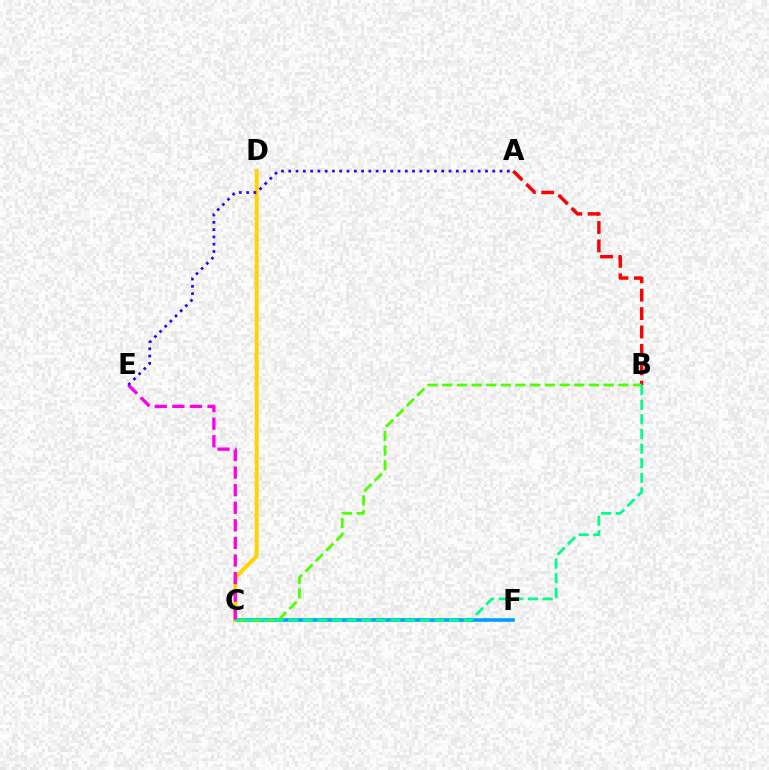{('C', 'F'): [{'color': '#009eff', 'line_style': 'solid', 'thickness': 2.61}], ('A', 'B'): [{'color': '#ff0000', 'line_style': 'dashed', 'thickness': 2.5}], ('C', 'D'): [{'color': '#ffd500', 'line_style': 'solid', 'thickness': 2.86}], ('B', 'C'): [{'color': '#4fff00', 'line_style': 'dashed', 'thickness': 1.99}, {'color': '#00ff86', 'line_style': 'dashed', 'thickness': 1.99}], ('C', 'E'): [{'color': '#ff00ed', 'line_style': 'dashed', 'thickness': 2.39}], ('A', 'E'): [{'color': '#3700ff', 'line_style': 'dotted', 'thickness': 1.98}]}